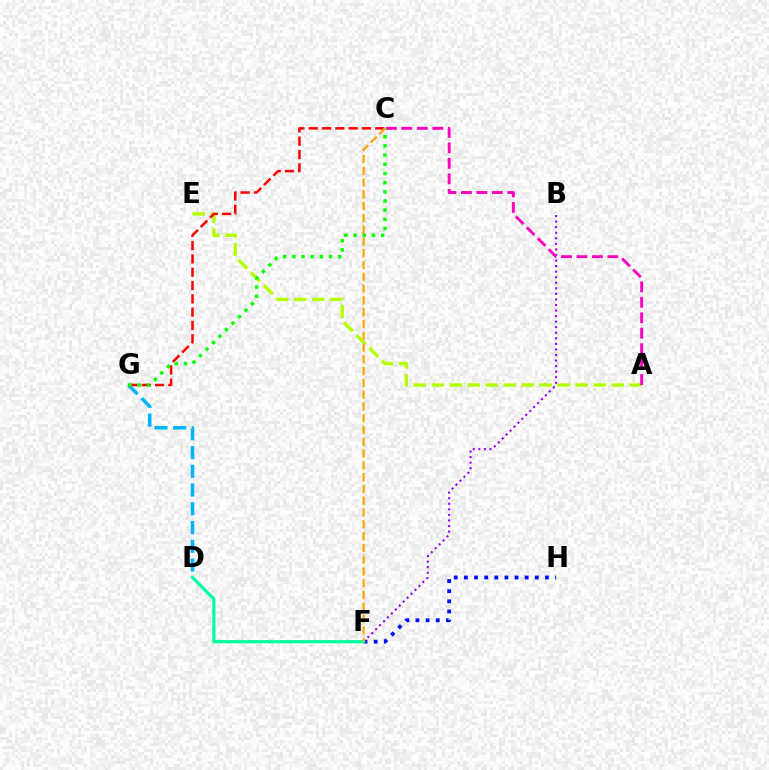{('F', 'H'): [{'color': '#0010ff', 'line_style': 'dotted', 'thickness': 2.75}], ('D', 'G'): [{'color': '#00b5ff', 'line_style': 'dashed', 'thickness': 2.55}], ('A', 'E'): [{'color': '#b3ff00', 'line_style': 'dashed', 'thickness': 2.44}], ('B', 'F'): [{'color': '#9b00ff', 'line_style': 'dotted', 'thickness': 1.51}], ('A', 'C'): [{'color': '#ff00bd', 'line_style': 'dashed', 'thickness': 2.1}], ('D', 'F'): [{'color': '#00ff9d', 'line_style': 'solid', 'thickness': 2.3}], ('C', 'G'): [{'color': '#ff0000', 'line_style': 'dashed', 'thickness': 1.81}, {'color': '#08ff00', 'line_style': 'dotted', 'thickness': 2.49}], ('C', 'F'): [{'color': '#ffa500', 'line_style': 'dashed', 'thickness': 1.6}]}